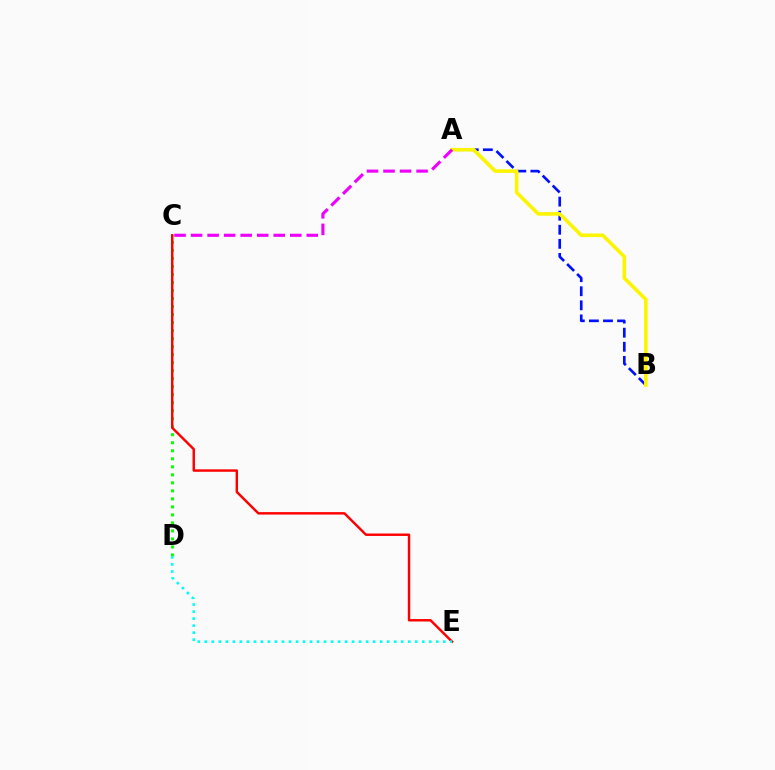{('A', 'B'): [{'color': '#0010ff', 'line_style': 'dashed', 'thickness': 1.91}, {'color': '#fcf500', 'line_style': 'solid', 'thickness': 2.6}], ('C', 'D'): [{'color': '#08ff00', 'line_style': 'dotted', 'thickness': 2.18}], ('C', 'E'): [{'color': '#ff0000', 'line_style': 'solid', 'thickness': 1.76}], ('D', 'E'): [{'color': '#00fff6', 'line_style': 'dotted', 'thickness': 1.91}], ('A', 'C'): [{'color': '#ee00ff', 'line_style': 'dashed', 'thickness': 2.25}]}